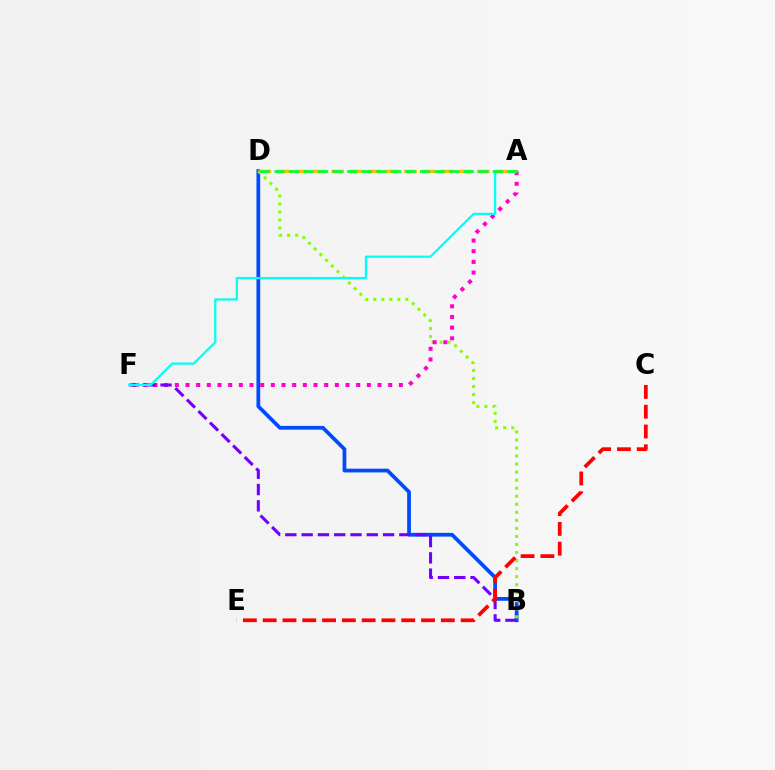{('B', 'D'): [{'color': '#004bff', 'line_style': 'solid', 'thickness': 2.7}, {'color': '#84ff00', 'line_style': 'dotted', 'thickness': 2.18}], ('A', 'F'): [{'color': '#ff00cf', 'line_style': 'dotted', 'thickness': 2.9}, {'color': '#00fff6', 'line_style': 'solid', 'thickness': 1.6}], ('B', 'F'): [{'color': '#7200ff', 'line_style': 'dashed', 'thickness': 2.21}], ('C', 'E'): [{'color': '#ff0000', 'line_style': 'dashed', 'thickness': 2.69}], ('A', 'D'): [{'color': '#ffbd00', 'line_style': 'dashed', 'thickness': 2.47}, {'color': '#00ff39', 'line_style': 'dashed', 'thickness': 1.98}]}